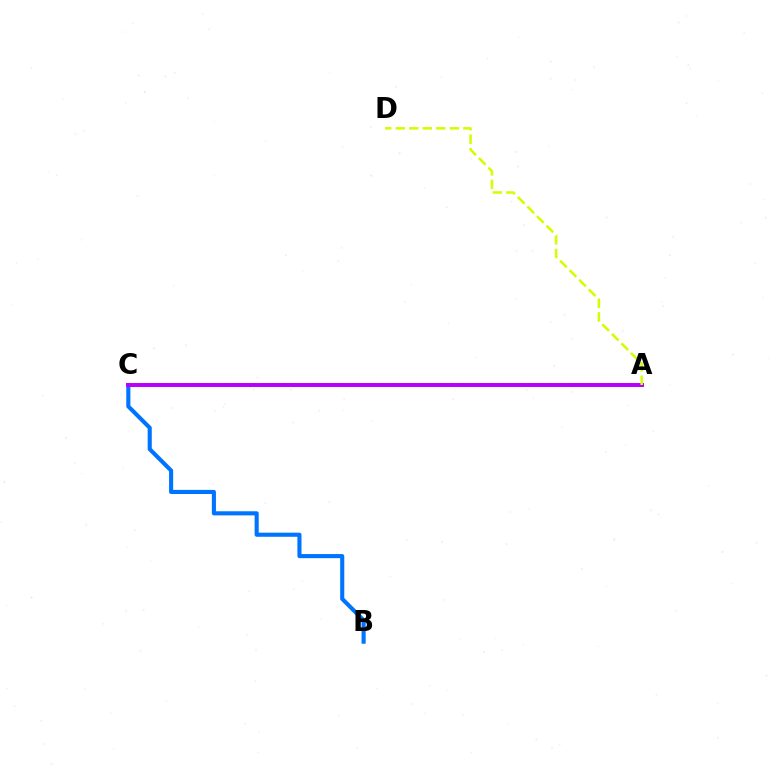{('B', 'C'): [{'color': '#0074ff', 'line_style': 'solid', 'thickness': 2.95}], ('A', 'C'): [{'color': '#ff0000', 'line_style': 'dotted', 'thickness': 2.69}, {'color': '#00ff5c', 'line_style': 'solid', 'thickness': 2.08}, {'color': '#b900ff', 'line_style': 'solid', 'thickness': 2.85}], ('A', 'D'): [{'color': '#d1ff00', 'line_style': 'dashed', 'thickness': 1.84}]}